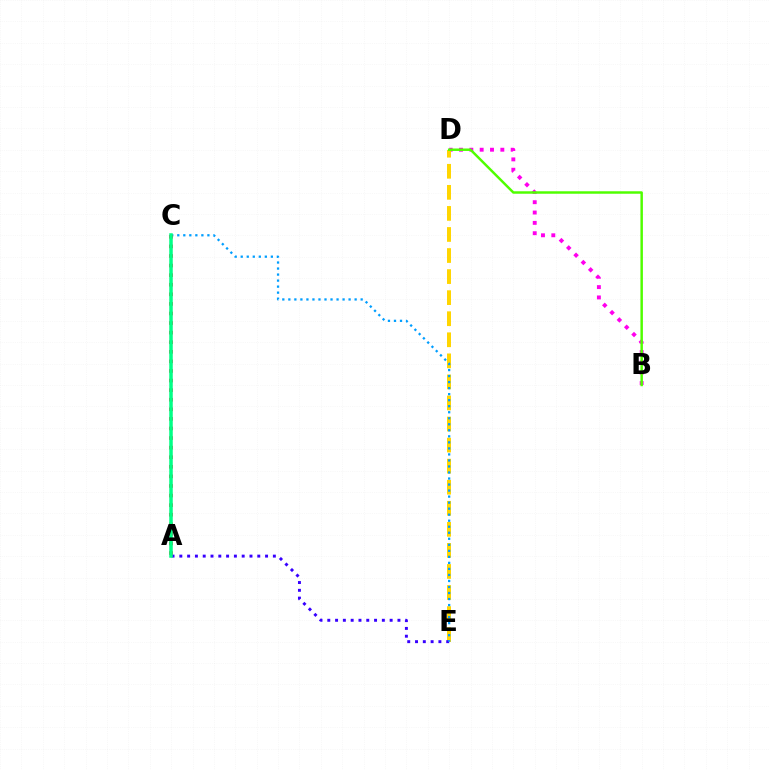{('B', 'D'): [{'color': '#ff00ed', 'line_style': 'dotted', 'thickness': 2.81}, {'color': '#4fff00', 'line_style': 'solid', 'thickness': 1.78}], ('D', 'E'): [{'color': '#ffd500', 'line_style': 'dashed', 'thickness': 2.86}], ('A', 'E'): [{'color': '#3700ff', 'line_style': 'dotted', 'thickness': 2.12}], ('C', 'E'): [{'color': '#009eff', 'line_style': 'dotted', 'thickness': 1.64}], ('A', 'C'): [{'color': '#ff0000', 'line_style': 'dotted', 'thickness': 2.6}, {'color': '#00ff86', 'line_style': 'solid', 'thickness': 2.53}]}